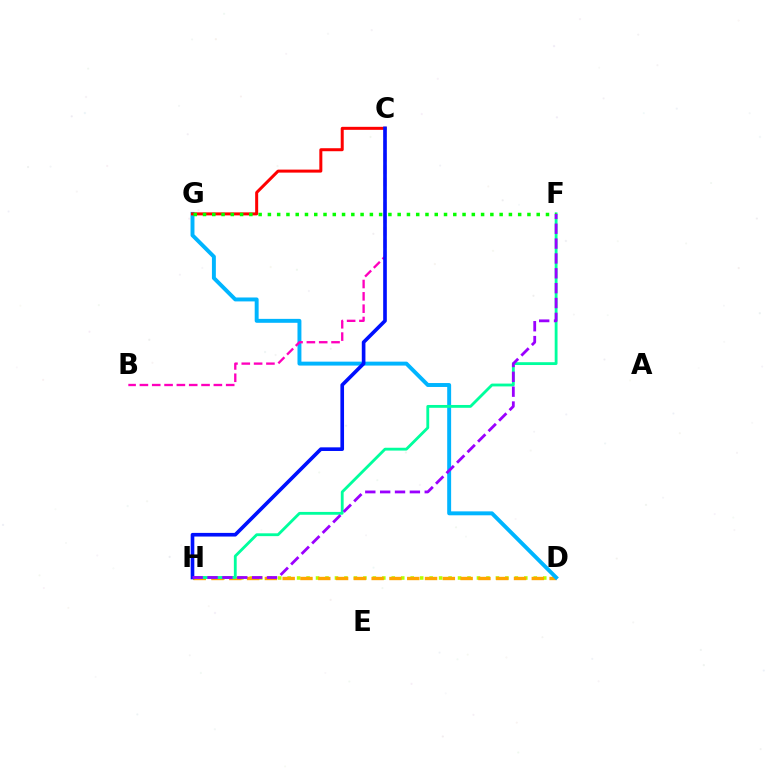{('D', 'H'): [{'color': '#b3ff00', 'line_style': 'dotted', 'thickness': 2.57}, {'color': '#ffa500', 'line_style': 'dashed', 'thickness': 2.42}], ('D', 'G'): [{'color': '#00b5ff', 'line_style': 'solid', 'thickness': 2.83}], ('F', 'H'): [{'color': '#00ff9d', 'line_style': 'solid', 'thickness': 2.03}, {'color': '#9b00ff', 'line_style': 'dashed', 'thickness': 2.02}], ('C', 'G'): [{'color': '#ff0000', 'line_style': 'solid', 'thickness': 2.16}], ('B', 'C'): [{'color': '#ff00bd', 'line_style': 'dashed', 'thickness': 1.67}], ('F', 'G'): [{'color': '#08ff00', 'line_style': 'dotted', 'thickness': 2.52}], ('C', 'H'): [{'color': '#0010ff', 'line_style': 'solid', 'thickness': 2.62}]}